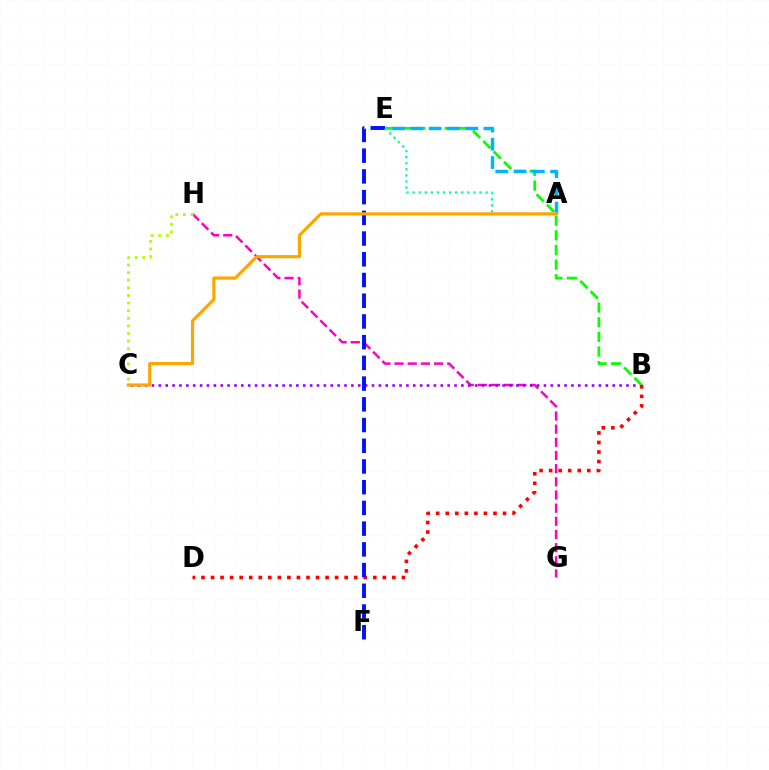{('G', 'H'): [{'color': '#ff00bd', 'line_style': 'dashed', 'thickness': 1.79}], ('B', 'C'): [{'color': '#9b00ff', 'line_style': 'dotted', 'thickness': 1.87}], ('C', 'H'): [{'color': '#b3ff00', 'line_style': 'dotted', 'thickness': 2.07}], ('B', 'E'): [{'color': '#08ff00', 'line_style': 'dashed', 'thickness': 1.99}], ('A', 'E'): [{'color': '#00b5ff', 'line_style': 'dashed', 'thickness': 2.48}, {'color': '#00ff9d', 'line_style': 'dotted', 'thickness': 1.65}], ('B', 'D'): [{'color': '#ff0000', 'line_style': 'dotted', 'thickness': 2.59}], ('E', 'F'): [{'color': '#0010ff', 'line_style': 'dashed', 'thickness': 2.81}], ('A', 'C'): [{'color': '#ffa500', 'line_style': 'solid', 'thickness': 2.29}]}